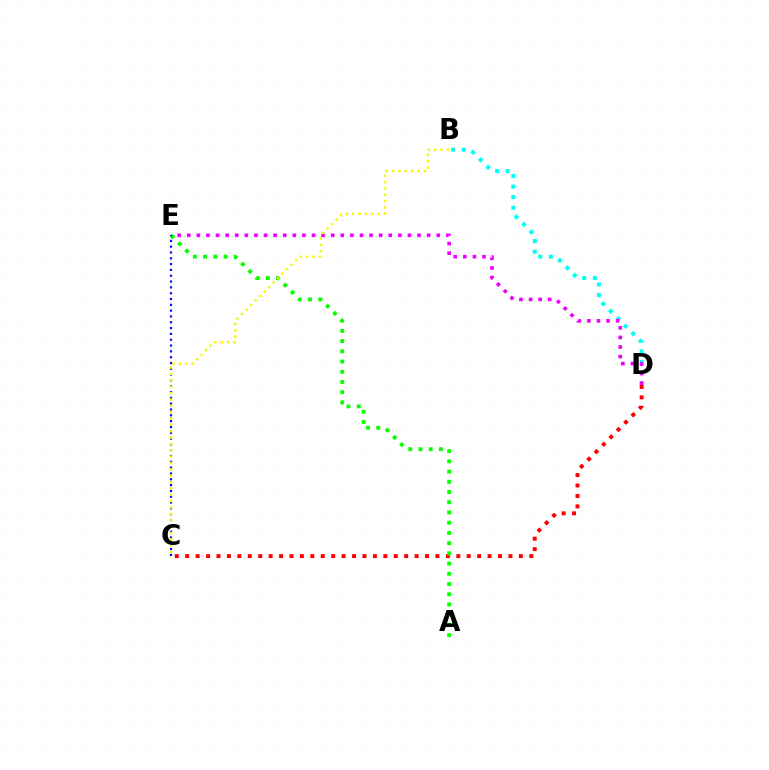{('C', 'D'): [{'color': '#ff0000', 'line_style': 'dotted', 'thickness': 2.83}], ('A', 'E'): [{'color': '#08ff00', 'line_style': 'dotted', 'thickness': 2.78}], ('B', 'D'): [{'color': '#00fff6', 'line_style': 'dotted', 'thickness': 2.87}], ('D', 'E'): [{'color': '#ee00ff', 'line_style': 'dotted', 'thickness': 2.61}], ('C', 'E'): [{'color': '#0010ff', 'line_style': 'dotted', 'thickness': 1.58}], ('B', 'C'): [{'color': '#fcf500', 'line_style': 'dotted', 'thickness': 1.73}]}